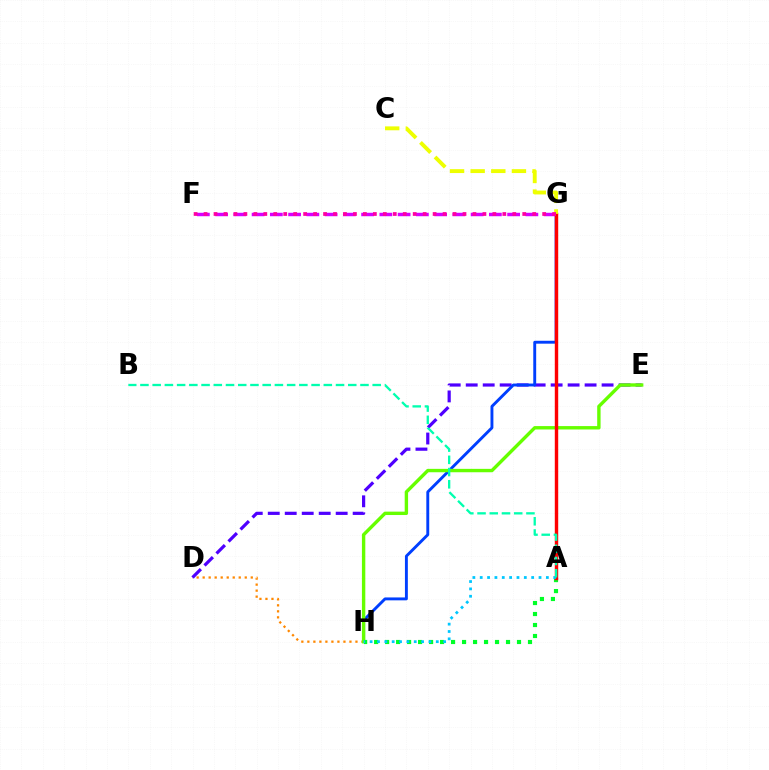{('D', 'H'): [{'color': '#ff8800', 'line_style': 'dotted', 'thickness': 1.63}], ('F', 'G'): [{'color': '#d600ff', 'line_style': 'dashed', 'thickness': 2.48}, {'color': '#ff00a0', 'line_style': 'dotted', 'thickness': 2.71}], ('D', 'E'): [{'color': '#4f00ff', 'line_style': 'dashed', 'thickness': 2.31}], ('G', 'H'): [{'color': '#003fff', 'line_style': 'solid', 'thickness': 2.09}], ('E', 'H'): [{'color': '#66ff00', 'line_style': 'solid', 'thickness': 2.44}], ('A', 'H'): [{'color': '#00ff27', 'line_style': 'dotted', 'thickness': 2.99}, {'color': '#00c7ff', 'line_style': 'dotted', 'thickness': 2.0}], ('A', 'G'): [{'color': '#ff0000', 'line_style': 'solid', 'thickness': 2.46}], ('C', 'G'): [{'color': '#eeff00', 'line_style': 'dashed', 'thickness': 2.8}], ('A', 'B'): [{'color': '#00ffaf', 'line_style': 'dashed', 'thickness': 1.66}]}